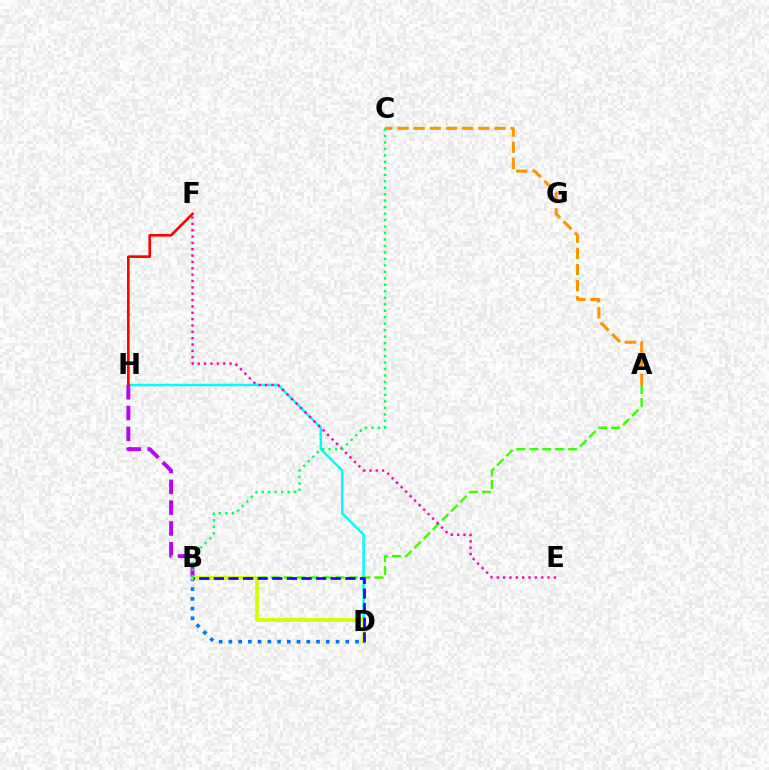{('D', 'H'): [{'color': '#00fff6', 'line_style': 'solid', 'thickness': 1.8}], ('A', 'B'): [{'color': '#3dff00', 'line_style': 'dashed', 'thickness': 1.76}], ('B', 'D'): [{'color': '#0074ff', 'line_style': 'dotted', 'thickness': 2.65}, {'color': '#d1ff00', 'line_style': 'solid', 'thickness': 2.73}, {'color': '#2500ff', 'line_style': 'dashed', 'thickness': 1.98}], ('E', 'F'): [{'color': '#ff00ac', 'line_style': 'dotted', 'thickness': 1.73}], ('F', 'H'): [{'color': '#ff0000', 'line_style': 'solid', 'thickness': 1.9}], ('A', 'C'): [{'color': '#ff9400', 'line_style': 'dashed', 'thickness': 2.19}], ('B', 'H'): [{'color': '#b900ff', 'line_style': 'dashed', 'thickness': 2.83}], ('B', 'C'): [{'color': '#00ff5c', 'line_style': 'dotted', 'thickness': 1.76}]}